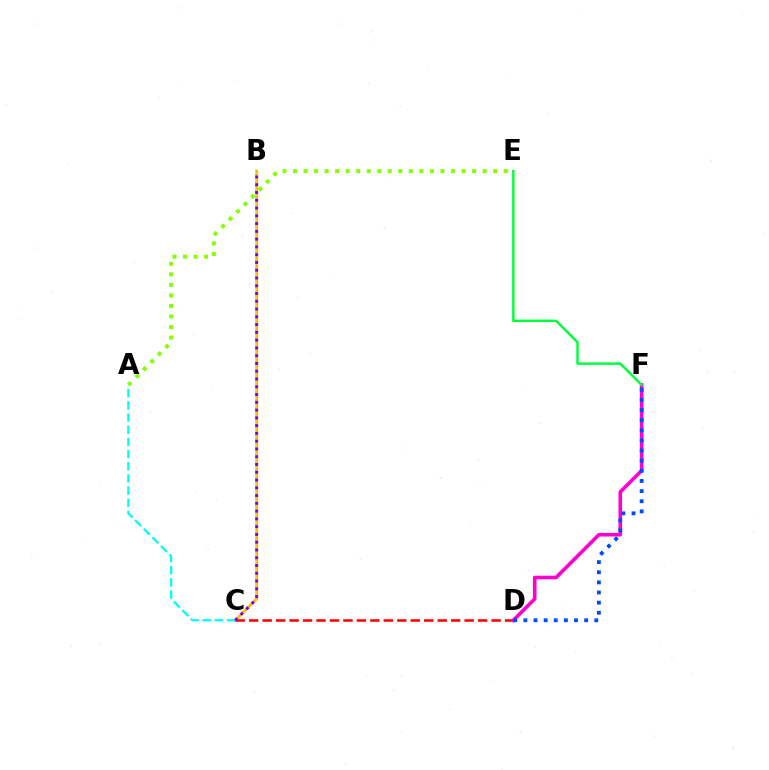{('B', 'C'): [{'color': '#ffbd00', 'line_style': 'solid', 'thickness': 2.06}, {'color': '#7200ff', 'line_style': 'dotted', 'thickness': 2.11}], ('A', 'E'): [{'color': '#84ff00', 'line_style': 'dotted', 'thickness': 2.86}], ('C', 'D'): [{'color': '#ff0000', 'line_style': 'dashed', 'thickness': 1.83}], ('D', 'F'): [{'color': '#ff00cf', 'line_style': 'solid', 'thickness': 2.6}, {'color': '#004bff', 'line_style': 'dotted', 'thickness': 2.75}], ('E', 'F'): [{'color': '#00ff39', 'line_style': 'solid', 'thickness': 1.75}], ('A', 'C'): [{'color': '#00fff6', 'line_style': 'dashed', 'thickness': 1.65}]}